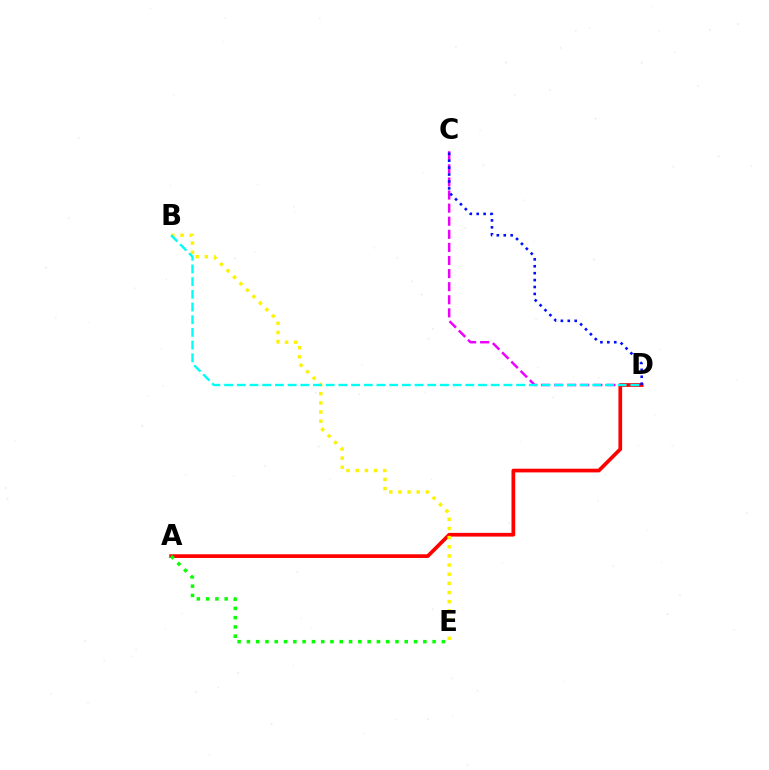{('C', 'D'): [{'color': '#ee00ff', 'line_style': 'dashed', 'thickness': 1.78}, {'color': '#0010ff', 'line_style': 'dotted', 'thickness': 1.88}], ('A', 'D'): [{'color': '#ff0000', 'line_style': 'solid', 'thickness': 2.67}], ('B', 'E'): [{'color': '#fcf500', 'line_style': 'dotted', 'thickness': 2.49}], ('A', 'E'): [{'color': '#08ff00', 'line_style': 'dotted', 'thickness': 2.52}], ('B', 'D'): [{'color': '#00fff6', 'line_style': 'dashed', 'thickness': 1.72}]}